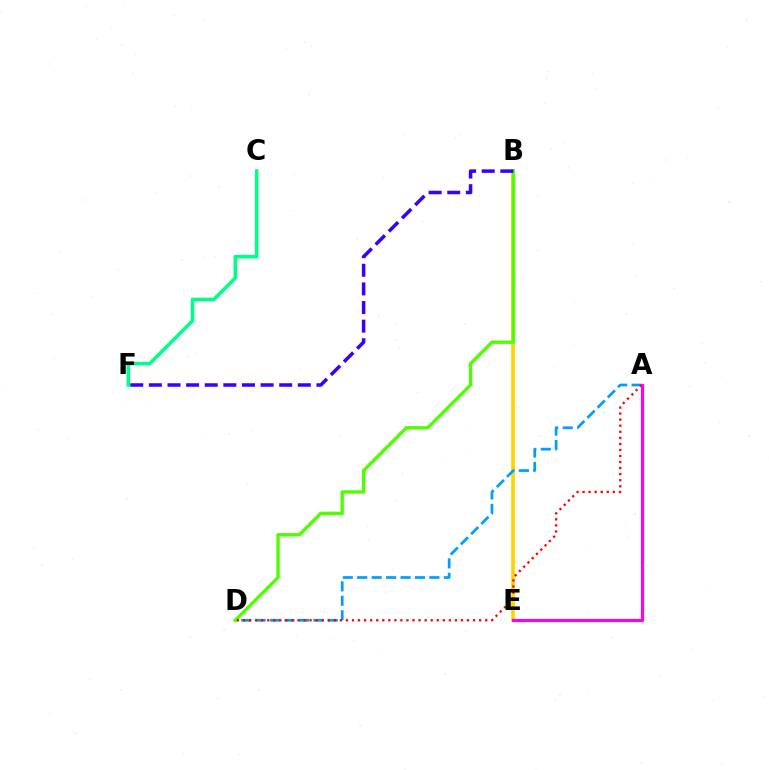{('B', 'E'): [{'color': '#ffd500', 'line_style': 'solid', 'thickness': 2.63}], ('A', 'D'): [{'color': '#009eff', 'line_style': 'dashed', 'thickness': 1.96}, {'color': '#ff0000', 'line_style': 'dotted', 'thickness': 1.65}], ('B', 'D'): [{'color': '#4fff00', 'line_style': 'solid', 'thickness': 2.41}], ('A', 'E'): [{'color': '#ff00ed', 'line_style': 'solid', 'thickness': 2.26}], ('B', 'F'): [{'color': '#3700ff', 'line_style': 'dashed', 'thickness': 2.53}], ('C', 'F'): [{'color': '#00ff86', 'line_style': 'solid', 'thickness': 2.55}]}